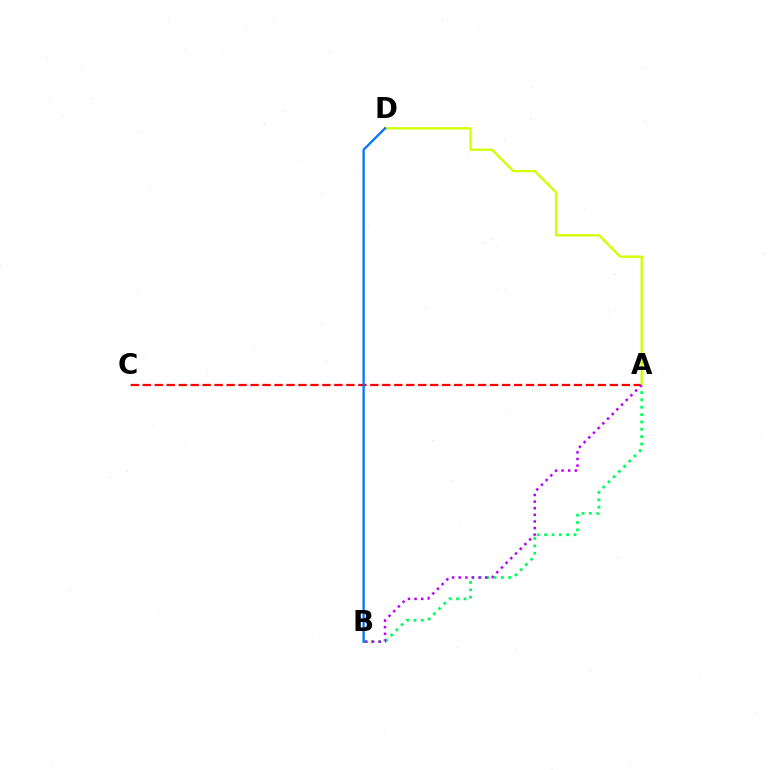{('A', 'C'): [{'color': '#ff0000', 'line_style': 'dashed', 'thickness': 1.63}], ('A', 'B'): [{'color': '#00ff5c', 'line_style': 'dotted', 'thickness': 2.0}, {'color': '#b900ff', 'line_style': 'dotted', 'thickness': 1.8}], ('A', 'D'): [{'color': '#d1ff00', 'line_style': 'solid', 'thickness': 1.68}], ('B', 'D'): [{'color': '#0074ff', 'line_style': 'solid', 'thickness': 1.63}]}